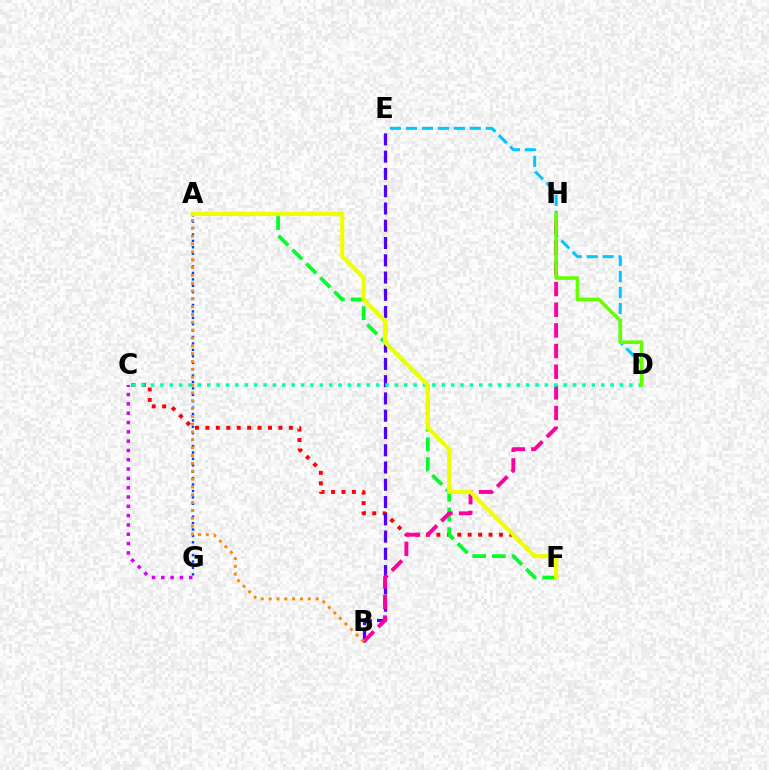{('C', 'G'): [{'color': '#d600ff', 'line_style': 'dotted', 'thickness': 2.53}], ('C', 'F'): [{'color': '#ff0000', 'line_style': 'dotted', 'thickness': 2.83}], ('B', 'E'): [{'color': '#4f00ff', 'line_style': 'dashed', 'thickness': 2.35}], ('A', 'F'): [{'color': '#00ff27', 'line_style': 'dashed', 'thickness': 2.68}, {'color': '#eeff00', 'line_style': 'solid', 'thickness': 2.97}], ('D', 'E'): [{'color': '#00c7ff', 'line_style': 'dashed', 'thickness': 2.17}], ('B', 'H'): [{'color': '#ff00a0', 'line_style': 'dashed', 'thickness': 2.81}], ('C', 'D'): [{'color': '#00ffaf', 'line_style': 'dotted', 'thickness': 2.55}], ('A', 'G'): [{'color': '#003fff', 'line_style': 'dotted', 'thickness': 1.74}], ('D', 'H'): [{'color': '#66ff00', 'line_style': 'solid', 'thickness': 2.59}], ('A', 'B'): [{'color': '#ff8800', 'line_style': 'dotted', 'thickness': 2.13}]}